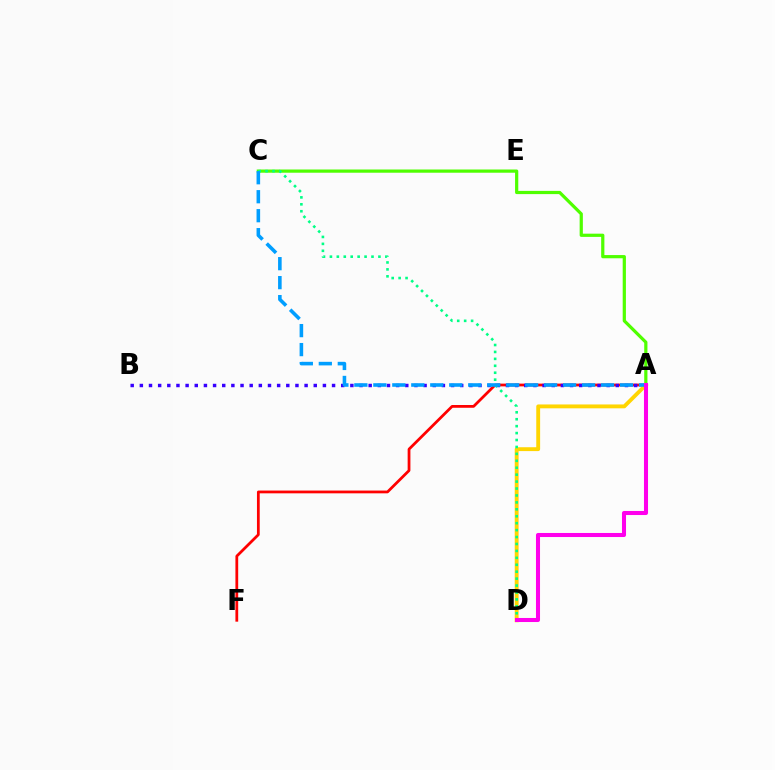{('A', 'F'): [{'color': '#ff0000', 'line_style': 'solid', 'thickness': 1.99}], ('A', 'B'): [{'color': '#3700ff', 'line_style': 'dotted', 'thickness': 2.49}], ('A', 'D'): [{'color': '#ffd500', 'line_style': 'solid', 'thickness': 2.78}, {'color': '#ff00ed', 'line_style': 'solid', 'thickness': 2.92}], ('A', 'C'): [{'color': '#4fff00', 'line_style': 'solid', 'thickness': 2.31}, {'color': '#009eff', 'line_style': 'dashed', 'thickness': 2.58}], ('C', 'D'): [{'color': '#00ff86', 'line_style': 'dotted', 'thickness': 1.88}]}